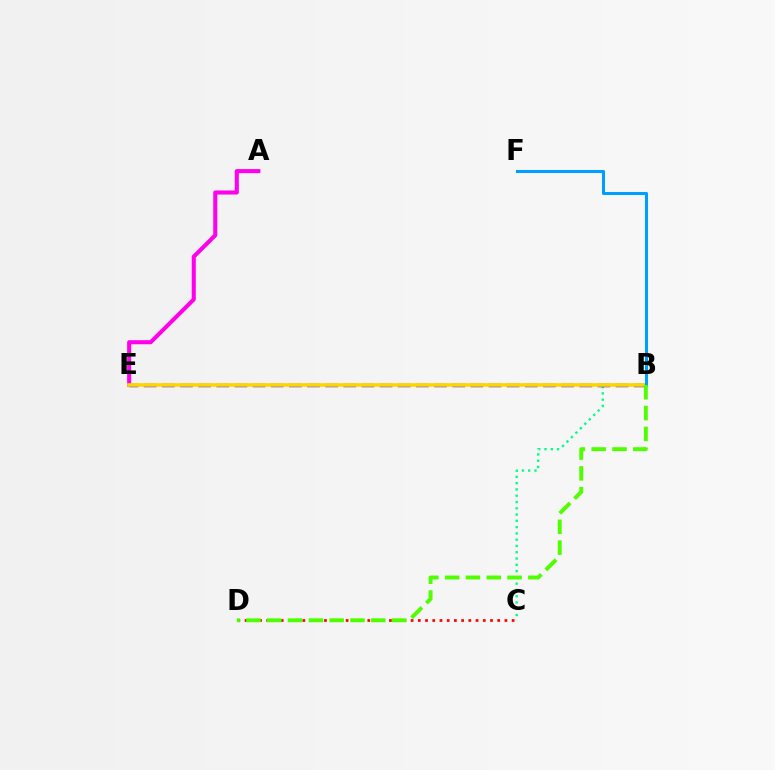{('B', 'C'): [{'color': '#00ff86', 'line_style': 'dotted', 'thickness': 1.71}], ('A', 'E'): [{'color': '#ff00ed', 'line_style': 'solid', 'thickness': 2.93}], ('B', 'E'): [{'color': '#3700ff', 'line_style': 'dashed', 'thickness': 2.47}, {'color': '#ffd500', 'line_style': 'solid', 'thickness': 2.62}], ('C', 'D'): [{'color': '#ff0000', 'line_style': 'dotted', 'thickness': 1.96}], ('B', 'F'): [{'color': '#009eff', 'line_style': 'solid', 'thickness': 2.21}], ('B', 'D'): [{'color': '#4fff00', 'line_style': 'dashed', 'thickness': 2.83}]}